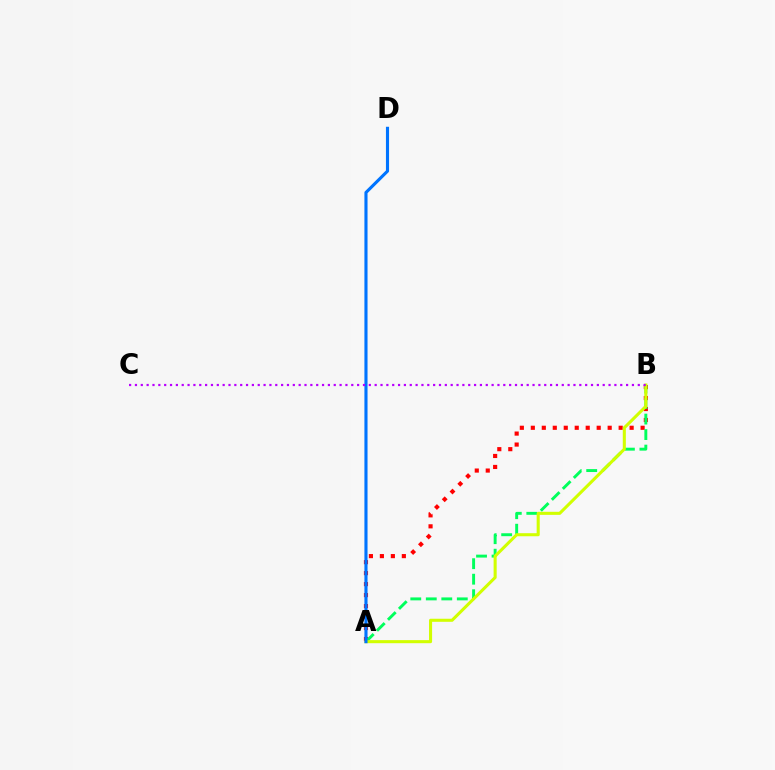{('A', 'B'): [{'color': '#ff0000', 'line_style': 'dotted', 'thickness': 2.98}, {'color': '#00ff5c', 'line_style': 'dashed', 'thickness': 2.11}, {'color': '#d1ff00', 'line_style': 'solid', 'thickness': 2.21}], ('A', 'D'): [{'color': '#0074ff', 'line_style': 'solid', 'thickness': 2.24}], ('B', 'C'): [{'color': '#b900ff', 'line_style': 'dotted', 'thickness': 1.59}]}